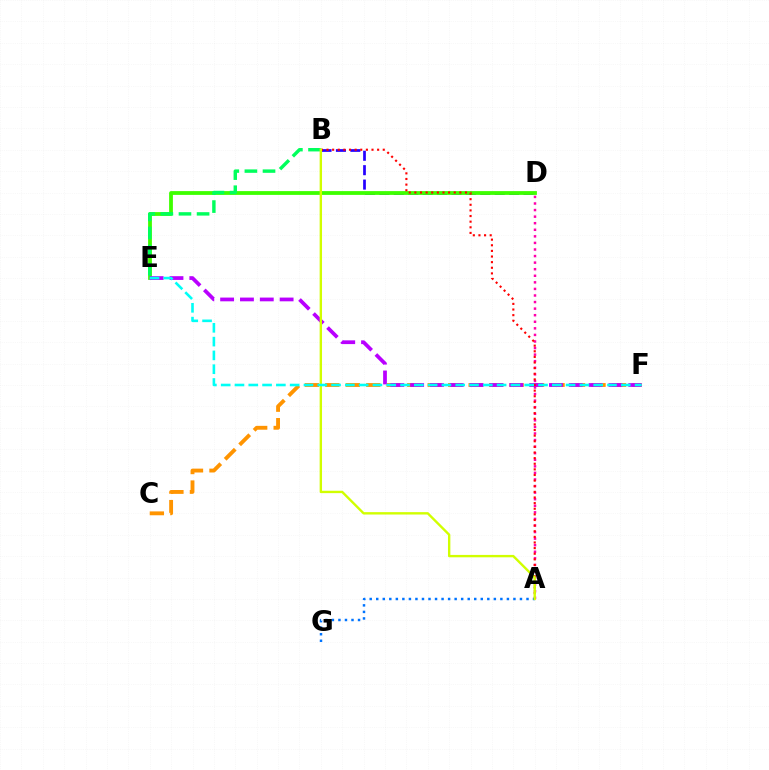{('C', 'F'): [{'color': '#ff9400', 'line_style': 'dashed', 'thickness': 2.78}], ('B', 'D'): [{'color': '#2500ff', 'line_style': 'dashed', 'thickness': 1.96}], ('A', 'D'): [{'color': '#ff00ac', 'line_style': 'dotted', 'thickness': 1.79}], ('D', 'E'): [{'color': '#3dff00', 'line_style': 'solid', 'thickness': 2.73}], ('E', 'F'): [{'color': '#b900ff', 'line_style': 'dashed', 'thickness': 2.69}, {'color': '#00fff6', 'line_style': 'dashed', 'thickness': 1.87}], ('A', 'B'): [{'color': '#ff0000', 'line_style': 'dotted', 'thickness': 1.53}, {'color': '#d1ff00', 'line_style': 'solid', 'thickness': 1.72}], ('A', 'G'): [{'color': '#0074ff', 'line_style': 'dotted', 'thickness': 1.78}], ('B', 'E'): [{'color': '#00ff5c', 'line_style': 'dashed', 'thickness': 2.46}]}